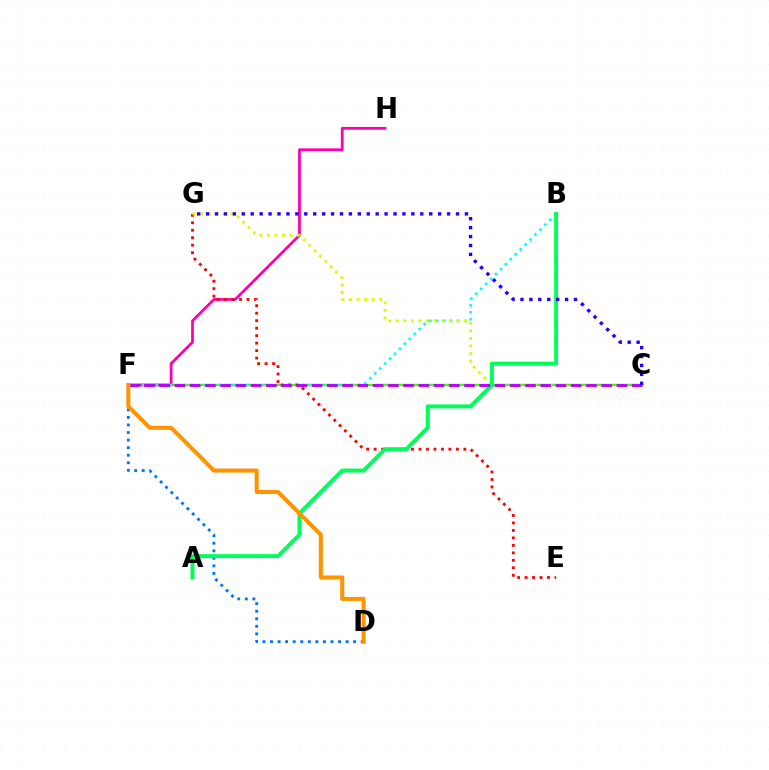{('C', 'F'): [{'color': '#3dff00', 'line_style': 'solid', 'thickness': 1.69}, {'color': '#b900ff', 'line_style': 'dashed', 'thickness': 2.07}], ('F', 'H'): [{'color': '#ff00ac', 'line_style': 'solid', 'thickness': 1.99}], ('D', 'F'): [{'color': '#0074ff', 'line_style': 'dotted', 'thickness': 2.05}, {'color': '#ff9400', 'line_style': 'solid', 'thickness': 2.92}], ('B', 'F'): [{'color': '#00fff6', 'line_style': 'dotted', 'thickness': 1.9}], ('E', 'G'): [{'color': '#ff0000', 'line_style': 'dotted', 'thickness': 2.03}], ('C', 'G'): [{'color': '#d1ff00', 'line_style': 'dotted', 'thickness': 2.06}, {'color': '#2500ff', 'line_style': 'dotted', 'thickness': 2.43}], ('A', 'B'): [{'color': '#00ff5c', 'line_style': 'solid', 'thickness': 2.86}]}